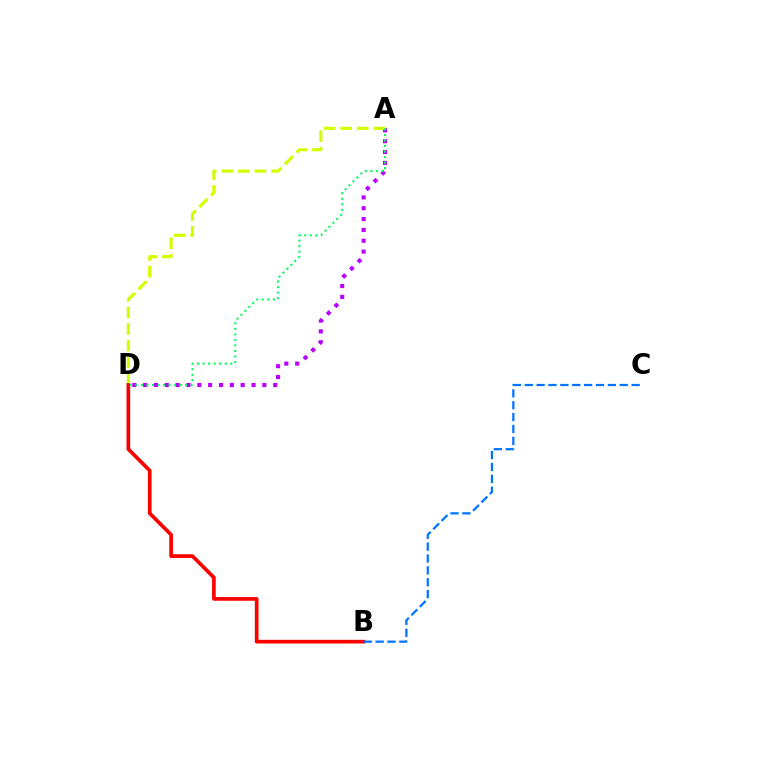{('A', 'D'): [{'color': '#b900ff', 'line_style': 'dotted', 'thickness': 2.94}, {'color': '#d1ff00', 'line_style': 'dashed', 'thickness': 2.25}, {'color': '#00ff5c', 'line_style': 'dotted', 'thickness': 1.5}], ('B', 'D'): [{'color': '#ff0000', 'line_style': 'solid', 'thickness': 2.66}], ('B', 'C'): [{'color': '#0074ff', 'line_style': 'dashed', 'thickness': 1.61}]}